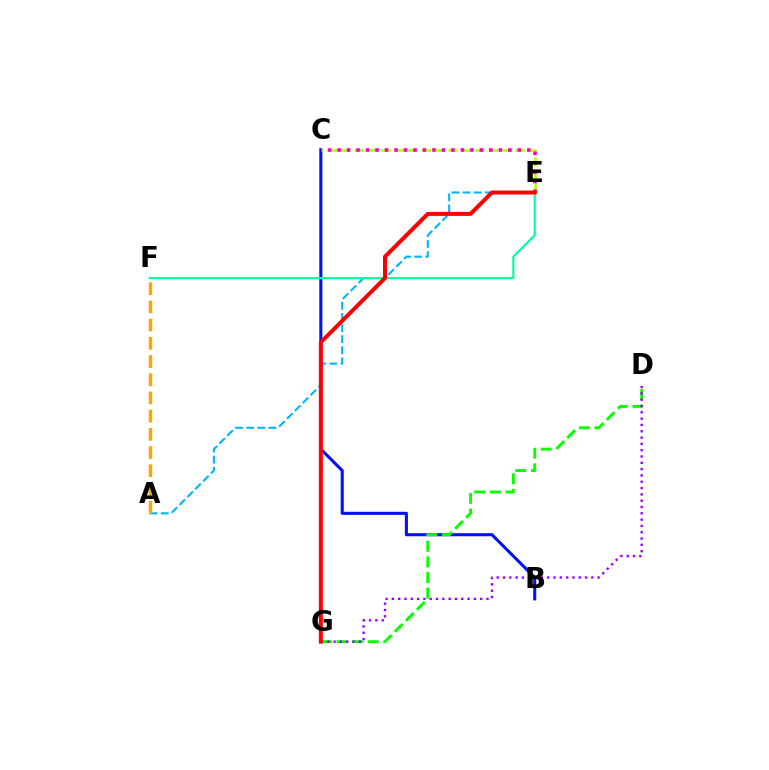{('B', 'C'): [{'color': '#0010ff', 'line_style': 'solid', 'thickness': 2.21}], ('C', 'E'): [{'color': '#b3ff00', 'line_style': 'dashed', 'thickness': 1.82}, {'color': '#ff00bd', 'line_style': 'dotted', 'thickness': 2.58}], ('A', 'E'): [{'color': '#00b5ff', 'line_style': 'dashed', 'thickness': 1.51}], ('D', 'G'): [{'color': '#08ff00', 'line_style': 'dashed', 'thickness': 2.12}, {'color': '#9b00ff', 'line_style': 'dotted', 'thickness': 1.71}], ('A', 'F'): [{'color': '#ffa500', 'line_style': 'dashed', 'thickness': 2.47}], ('E', 'F'): [{'color': '#00ff9d', 'line_style': 'solid', 'thickness': 1.55}], ('E', 'G'): [{'color': '#ff0000', 'line_style': 'solid', 'thickness': 2.87}]}